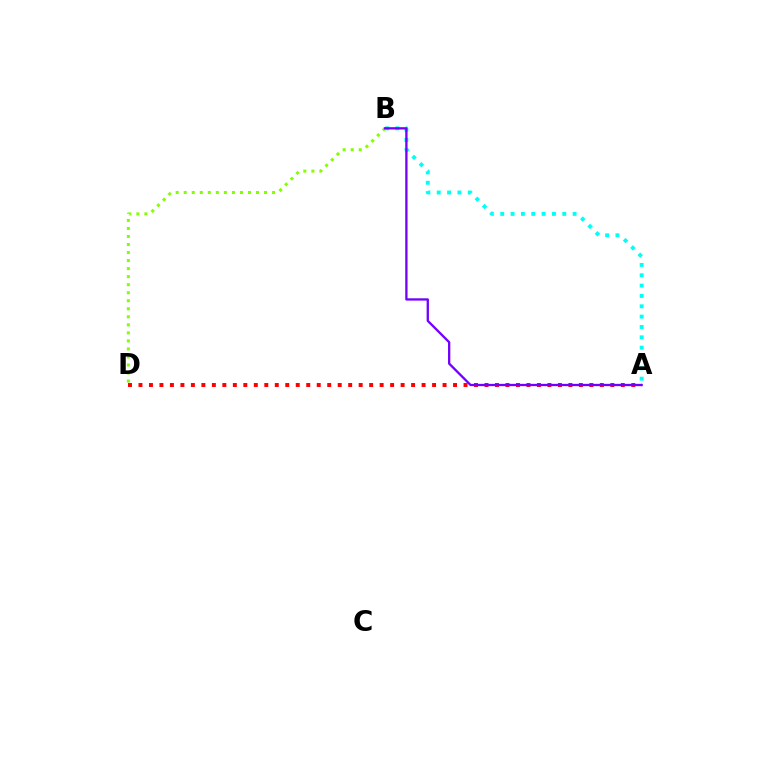{('A', 'D'): [{'color': '#ff0000', 'line_style': 'dotted', 'thickness': 2.85}], ('A', 'B'): [{'color': '#00fff6', 'line_style': 'dotted', 'thickness': 2.81}, {'color': '#7200ff', 'line_style': 'solid', 'thickness': 1.66}], ('B', 'D'): [{'color': '#84ff00', 'line_style': 'dotted', 'thickness': 2.18}]}